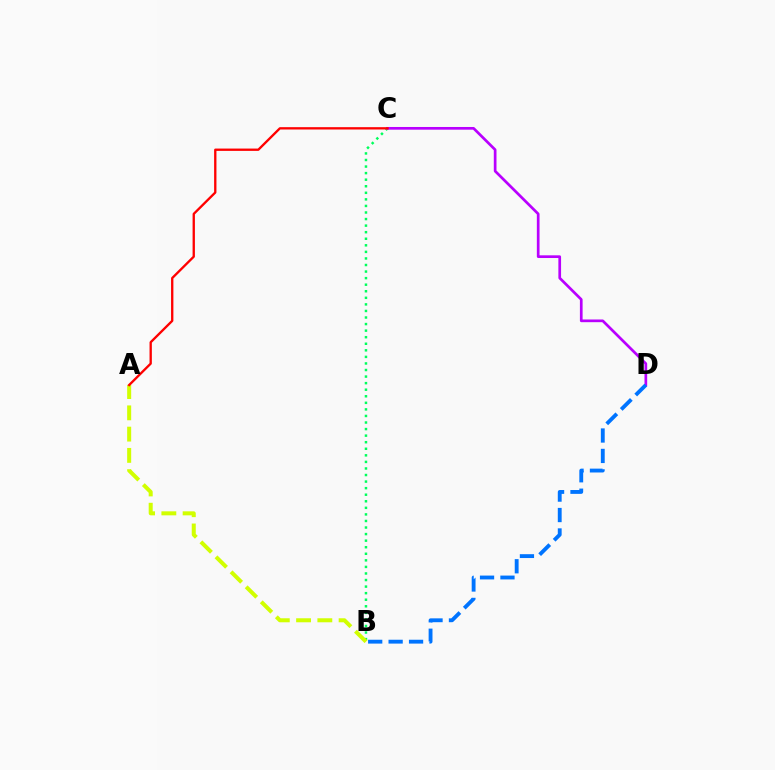{('B', 'C'): [{'color': '#00ff5c', 'line_style': 'dotted', 'thickness': 1.78}], ('C', 'D'): [{'color': '#b900ff', 'line_style': 'solid', 'thickness': 1.94}], ('A', 'B'): [{'color': '#d1ff00', 'line_style': 'dashed', 'thickness': 2.89}], ('A', 'C'): [{'color': '#ff0000', 'line_style': 'solid', 'thickness': 1.67}], ('B', 'D'): [{'color': '#0074ff', 'line_style': 'dashed', 'thickness': 2.78}]}